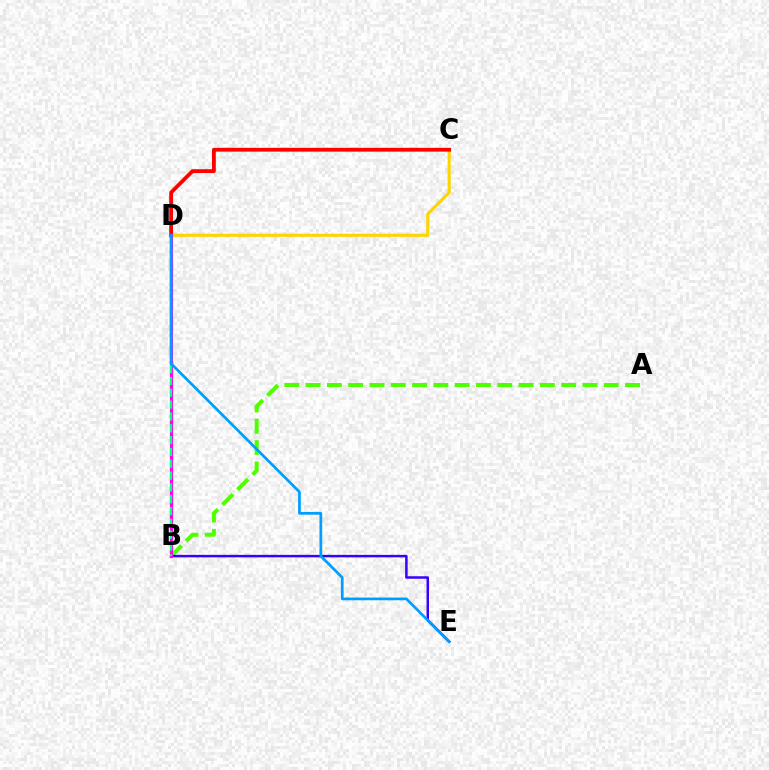{('C', 'D'): [{'color': '#ffd500', 'line_style': 'solid', 'thickness': 2.24}, {'color': '#ff0000', 'line_style': 'solid', 'thickness': 2.74}], ('A', 'B'): [{'color': '#4fff00', 'line_style': 'dashed', 'thickness': 2.89}], ('B', 'E'): [{'color': '#3700ff', 'line_style': 'solid', 'thickness': 1.79}], ('B', 'D'): [{'color': '#ff00ed', 'line_style': 'solid', 'thickness': 2.28}, {'color': '#00ff86', 'line_style': 'dashed', 'thickness': 1.61}], ('D', 'E'): [{'color': '#009eff', 'line_style': 'solid', 'thickness': 1.96}]}